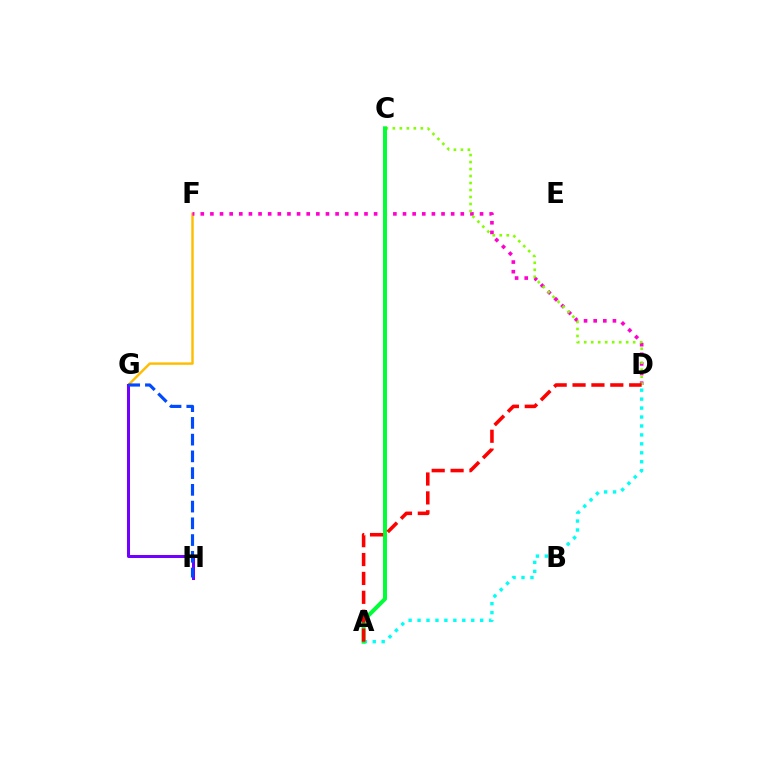{('F', 'G'): [{'color': '#ffbd00', 'line_style': 'solid', 'thickness': 1.75}], ('G', 'H'): [{'color': '#7200ff', 'line_style': 'solid', 'thickness': 2.17}, {'color': '#004bff', 'line_style': 'dashed', 'thickness': 2.27}], ('D', 'F'): [{'color': '#ff00cf', 'line_style': 'dotted', 'thickness': 2.62}], ('A', 'D'): [{'color': '#00fff6', 'line_style': 'dotted', 'thickness': 2.43}, {'color': '#ff0000', 'line_style': 'dashed', 'thickness': 2.57}], ('C', 'D'): [{'color': '#84ff00', 'line_style': 'dotted', 'thickness': 1.9}], ('A', 'C'): [{'color': '#00ff39', 'line_style': 'solid', 'thickness': 2.89}]}